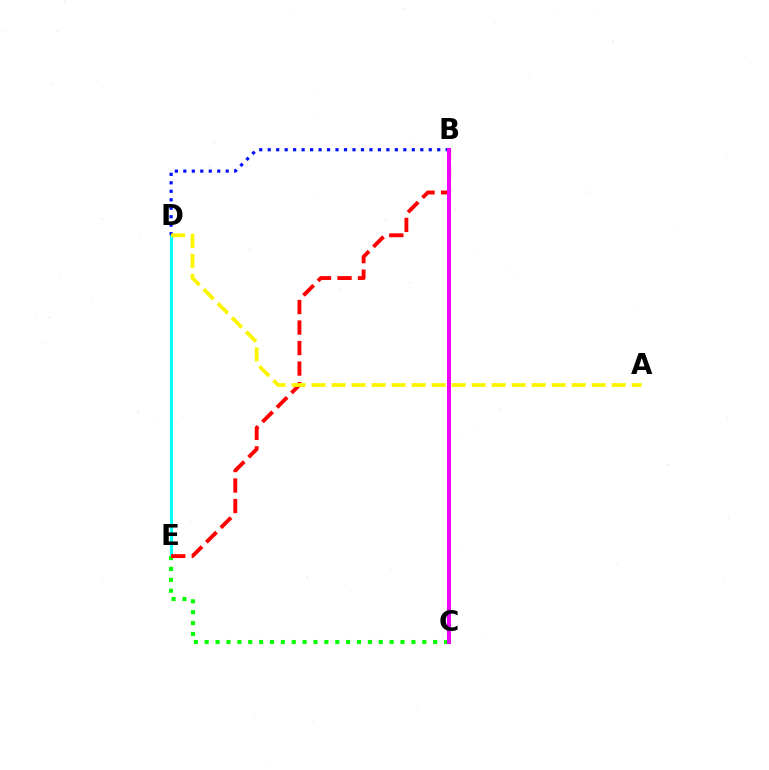{('D', 'E'): [{'color': '#00fff6', 'line_style': 'solid', 'thickness': 2.19}], ('C', 'E'): [{'color': '#08ff00', 'line_style': 'dotted', 'thickness': 2.96}], ('B', 'D'): [{'color': '#0010ff', 'line_style': 'dotted', 'thickness': 2.3}], ('B', 'E'): [{'color': '#ff0000', 'line_style': 'dashed', 'thickness': 2.79}], ('A', 'D'): [{'color': '#fcf500', 'line_style': 'dashed', 'thickness': 2.72}], ('B', 'C'): [{'color': '#ee00ff', 'line_style': 'solid', 'thickness': 2.89}]}